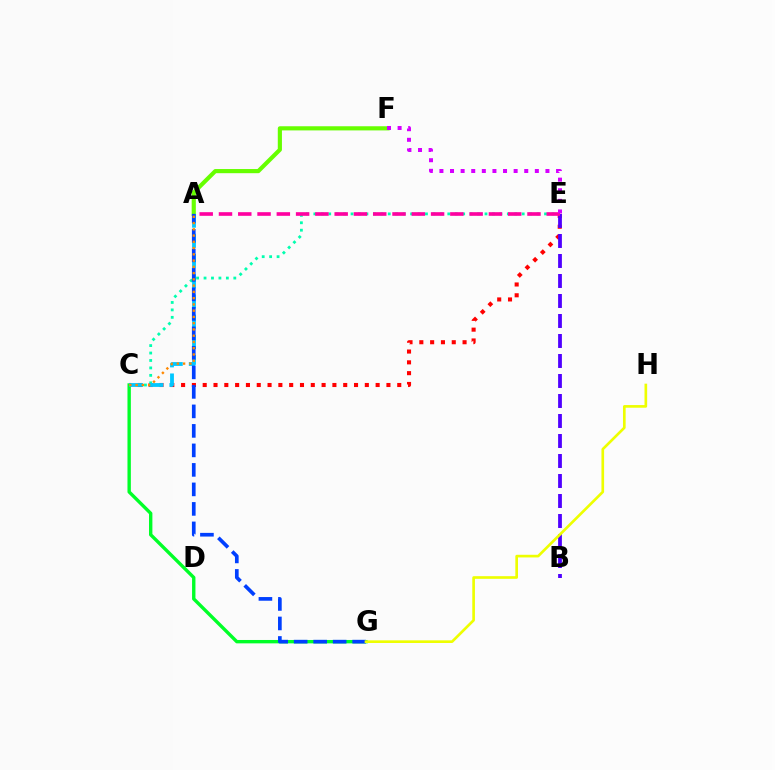{('C', 'G'): [{'color': '#00ff27', 'line_style': 'solid', 'thickness': 2.43}], ('C', 'E'): [{'color': '#ff0000', 'line_style': 'dotted', 'thickness': 2.94}, {'color': '#00ffaf', 'line_style': 'dotted', 'thickness': 2.02}], ('A', 'F'): [{'color': '#66ff00', 'line_style': 'solid', 'thickness': 2.99}], ('A', 'C'): [{'color': '#00c7ff', 'line_style': 'dashed', 'thickness': 2.75}, {'color': '#ff8800', 'line_style': 'dotted', 'thickness': 1.7}], ('B', 'E'): [{'color': '#4f00ff', 'line_style': 'dashed', 'thickness': 2.72}], ('A', 'G'): [{'color': '#003fff', 'line_style': 'dashed', 'thickness': 2.65}], ('A', 'E'): [{'color': '#ff00a0', 'line_style': 'dashed', 'thickness': 2.62}], ('G', 'H'): [{'color': '#eeff00', 'line_style': 'solid', 'thickness': 1.91}], ('E', 'F'): [{'color': '#d600ff', 'line_style': 'dotted', 'thickness': 2.88}]}